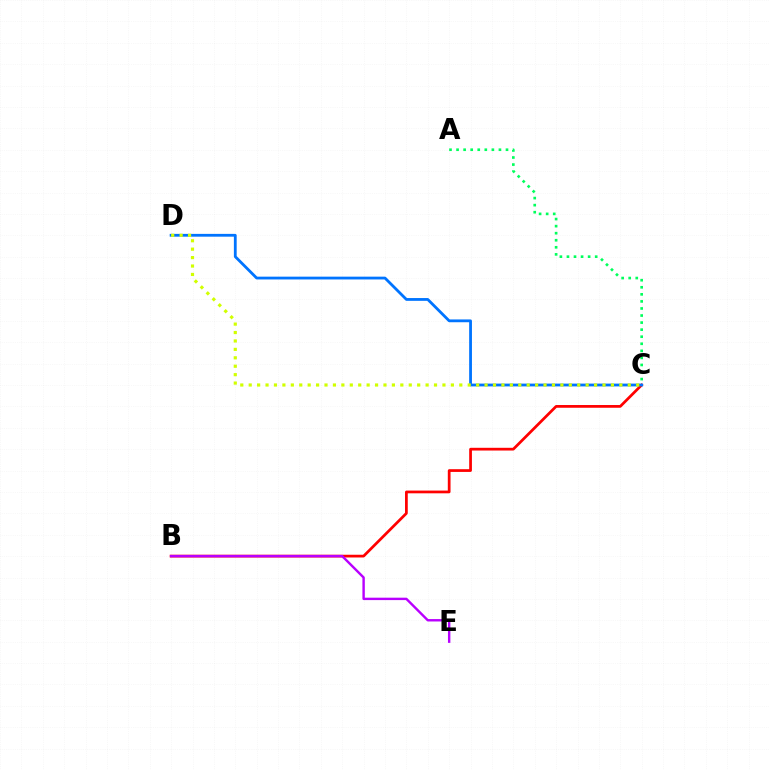{('B', 'C'): [{'color': '#ff0000', 'line_style': 'solid', 'thickness': 1.97}], ('A', 'C'): [{'color': '#00ff5c', 'line_style': 'dotted', 'thickness': 1.92}], ('C', 'D'): [{'color': '#0074ff', 'line_style': 'solid', 'thickness': 2.02}, {'color': '#d1ff00', 'line_style': 'dotted', 'thickness': 2.29}], ('B', 'E'): [{'color': '#b900ff', 'line_style': 'solid', 'thickness': 1.73}]}